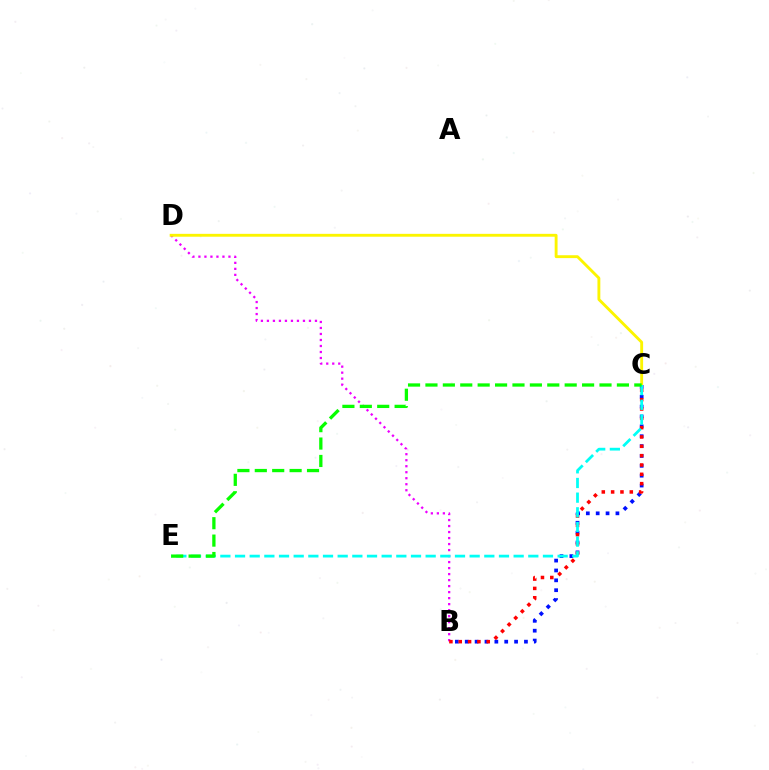{('B', 'C'): [{'color': '#0010ff', 'line_style': 'dotted', 'thickness': 2.68}, {'color': '#ff0000', 'line_style': 'dotted', 'thickness': 2.54}], ('B', 'D'): [{'color': '#ee00ff', 'line_style': 'dotted', 'thickness': 1.63}], ('C', 'D'): [{'color': '#fcf500', 'line_style': 'solid', 'thickness': 2.06}], ('C', 'E'): [{'color': '#00fff6', 'line_style': 'dashed', 'thickness': 1.99}, {'color': '#08ff00', 'line_style': 'dashed', 'thickness': 2.36}]}